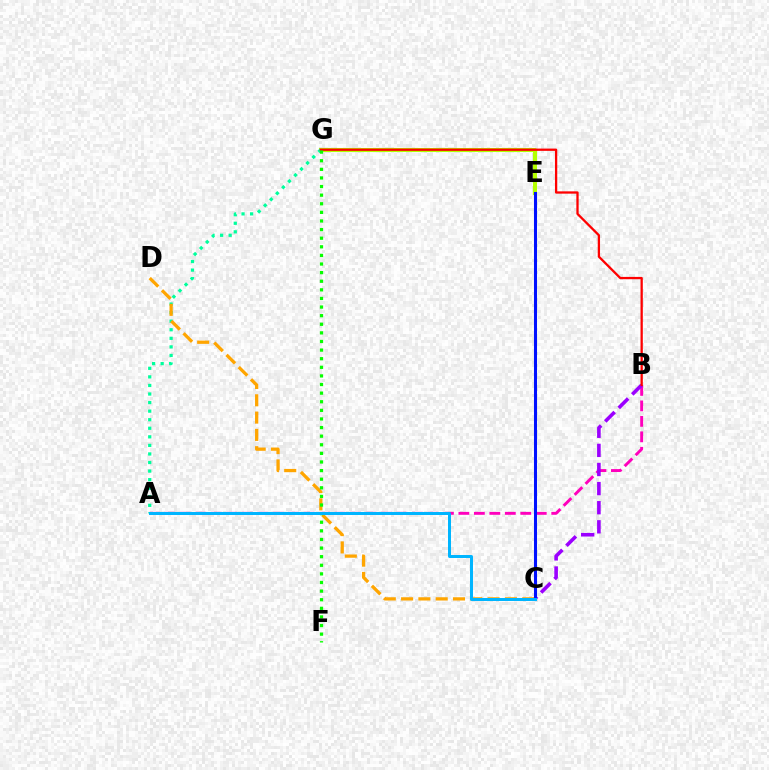{('E', 'G'): [{'color': '#b3ff00', 'line_style': 'solid', 'thickness': 2.95}], ('A', 'B'): [{'color': '#ff00bd', 'line_style': 'dashed', 'thickness': 2.1}], ('B', 'C'): [{'color': '#9b00ff', 'line_style': 'dashed', 'thickness': 2.6}], ('A', 'G'): [{'color': '#00ff9d', 'line_style': 'dotted', 'thickness': 2.33}], ('C', 'D'): [{'color': '#ffa500', 'line_style': 'dashed', 'thickness': 2.35}], ('C', 'E'): [{'color': '#0010ff', 'line_style': 'solid', 'thickness': 2.2}], ('B', 'G'): [{'color': '#ff0000', 'line_style': 'solid', 'thickness': 1.65}], ('F', 'G'): [{'color': '#08ff00', 'line_style': 'dotted', 'thickness': 2.34}], ('A', 'C'): [{'color': '#00b5ff', 'line_style': 'solid', 'thickness': 2.15}]}